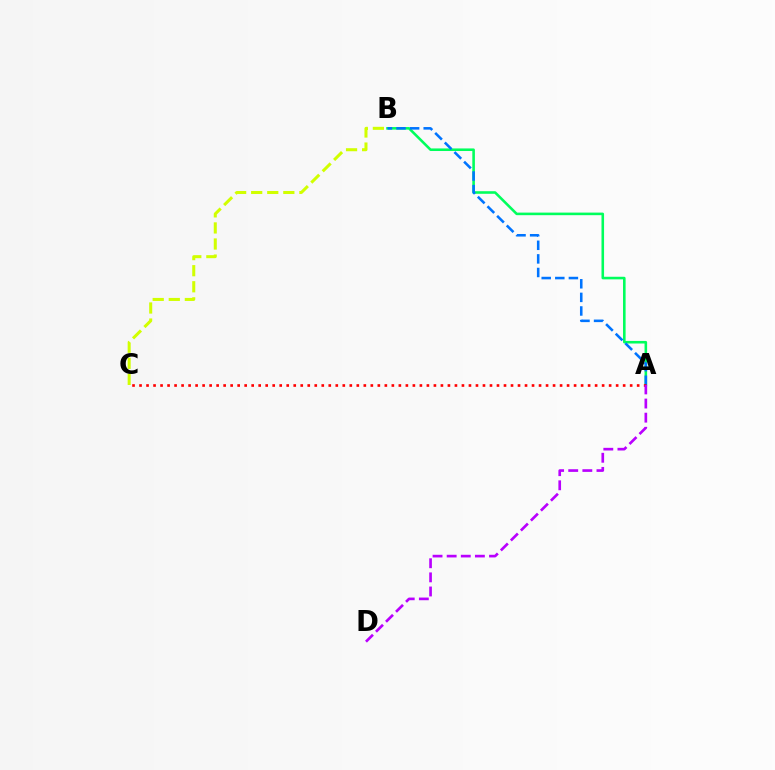{('B', 'C'): [{'color': '#d1ff00', 'line_style': 'dashed', 'thickness': 2.18}], ('A', 'B'): [{'color': '#00ff5c', 'line_style': 'solid', 'thickness': 1.86}, {'color': '#0074ff', 'line_style': 'dashed', 'thickness': 1.85}], ('A', 'C'): [{'color': '#ff0000', 'line_style': 'dotted', 'thickness': 1.9}], ('A', 'D'): [{'color': '#b900ff', 'line_style': 'dashed', 'thickness': 1.92}]}